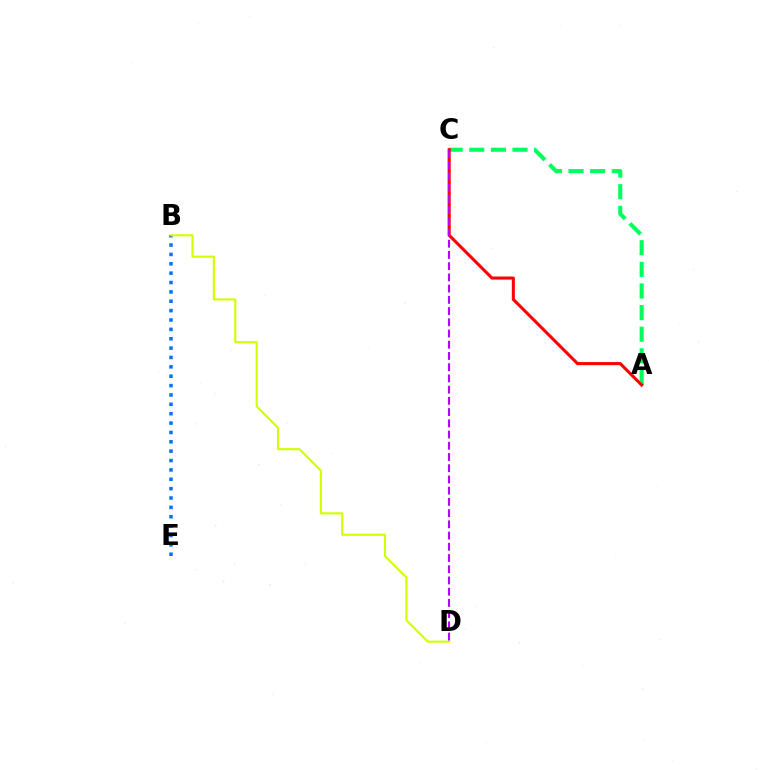{('A', 'C'): [{'color': '#00ff5c', 'line_style': 'dashed', 'thickness': 2.94}, {'color': '#ff0000', 'line_style': 'solid', 'thickness': 2.21}], ('B', 'E'): [{'color': '#0074ff', 'line_style': 'dotted', 'thickness': 2.55}], ('B', 'D'): [{'color': '#d1ff00', 'line_style': 'solid', 'thickness': 1.53}], ('C', 'D'): [{'color': '#b900ff', 'line_style': 'dashed', 'thickness': 1.52}]}